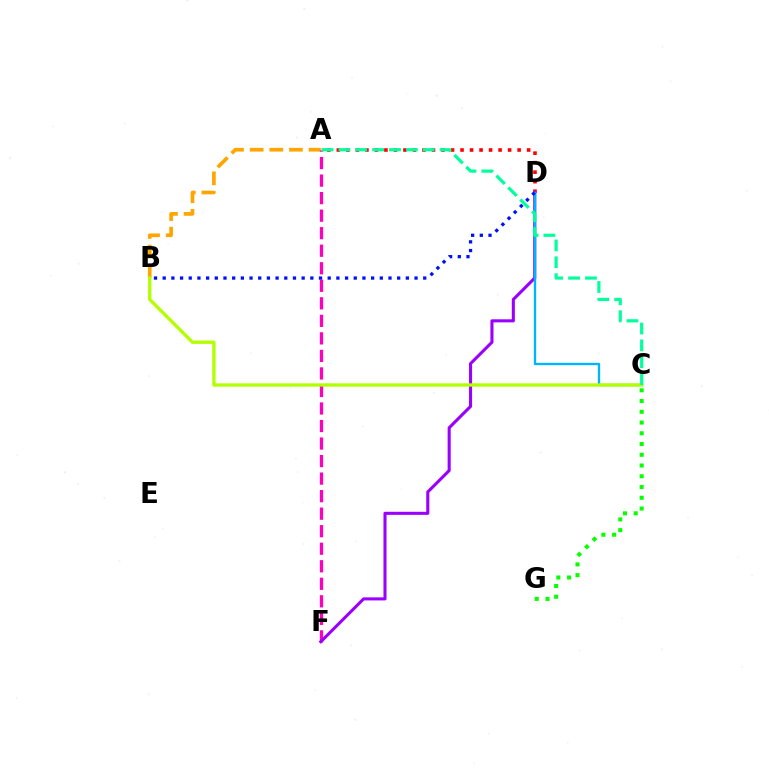{('A', 'D'): [{'color': '#ff0000', 'line_style': 'dotted', 'thickness': 2.58}], ('A', 'B'): [{'color': '#ffa500', 'line_style': 'dashed', 'thickness': 2.67}], ('C', 'G'): [{'color': '#08ff00', 'line_style': 'dotted', 'thickness': 2.92}], ('A', 'F'): [{'color': '#ff00bd', 'line_style': 'dashed', 'thickness': 2.38}], ('D', 'F'): [{'color': '#9b00ff', 'line_style': 'solid', 'thickness': 2.21}], ('C', 'D'): [{'color': '#00b5ff', 'line_style': 'solid', 'thickness': 1.7}], ('B', 'C'): [{'color': '#b3ff00', 'line_style': 'solid', 'thickness': 2.4}], ('B', 'D'): [{'color': '#0010ff', 'line_style': 'dotted', 'thickness': 2.36}], ('A', 'C'): [{'color': '#00ff9d', 'line_style': 'dashed', 'thickness': 2.29}]}